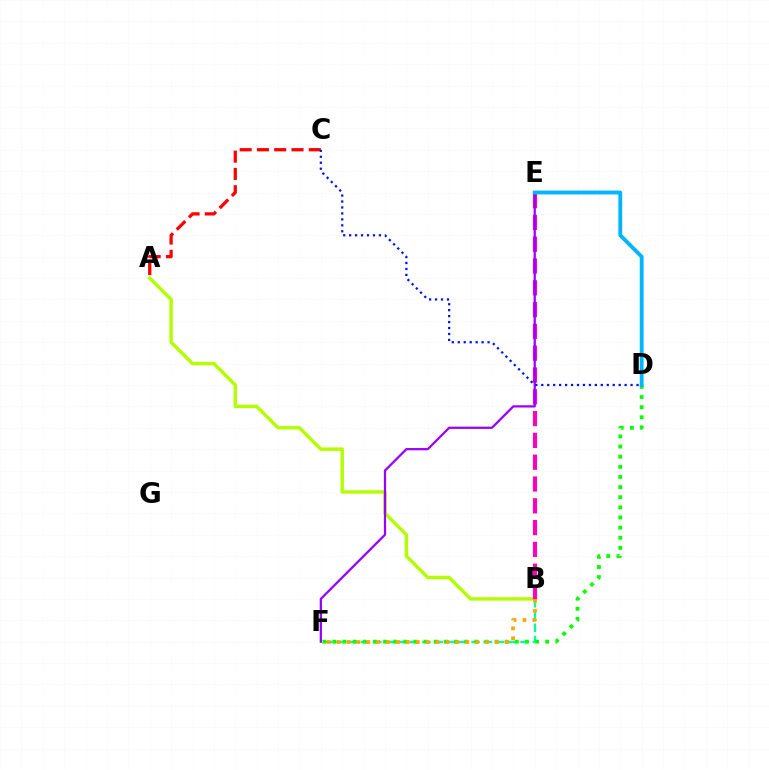{('A', 'B'): [{'color': '#b3ff00', 'line_style': 'solid', 'thickness': 2.49}], ('B', 'F'): [{'color': '#00ff9d', 'line_style': 'dashed', 'thickness': 1.67}, {'color': '#ffa500', 'line_style': 'dotted', 'thickness': 2.69}], ('D', 'F'): [{'color': '#08ff00', 'line_style': 'dotted', 'thickness': 2.75}], ('A', 'C'): [{'color': '#ff0000', 'line_style': 'dashed', 'thickness': 2.35}], ('B', 'E'): [{'color': '#ff00bd', 'line_style': 'dashed', 'thickness': 2.96}], ('E', 'F'): [{'color': '#9b00ff', 'line_style': 'solid', 'thickness': 1.62}], ('D', 'E'): [{'color': '#00b5ff', 'line_style': 'solid', 'thickness': 2.76}], ('C', 'D'): [{'color': '#0010ff', 'line_style': 'dotted', 'thickness': 1.62}]}